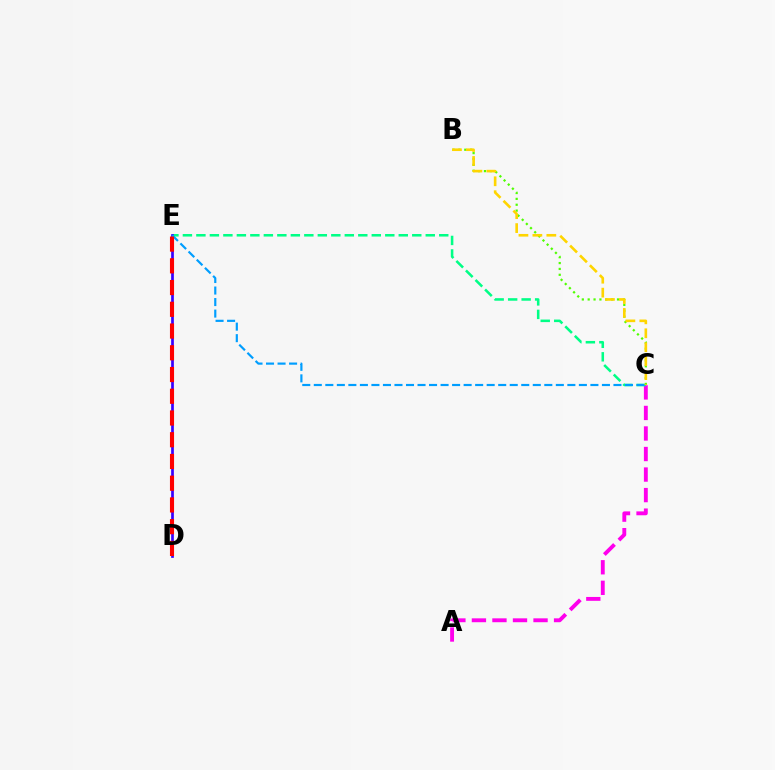{('A', 'C'): [{'color': '#ff00ed', 'line_style': 'dashed', 'thickness': 2.79}], ('C', 'E'): [{'color': '#00ff86', 'line_style': 'dashed', 'thickness': 1.83}, {'color': '#009eff', 'line_style': 'dashed', 'thickness': 1.57}], ('D', 'E'): [{'color': '#3700ff', 'line_style': 'solid', 'thickness': 1.94}, {'color': '#ff0000', 'line_style': 'dashed', 'thickness': 2.95}], ('B', 'C'): [{'color': '#4fff00', 'line_style': 'dotted', 'thickness': 1.59}, {'color': '#ffd500', 'line_style': 'dashed', 'thickness': 1.89}]}